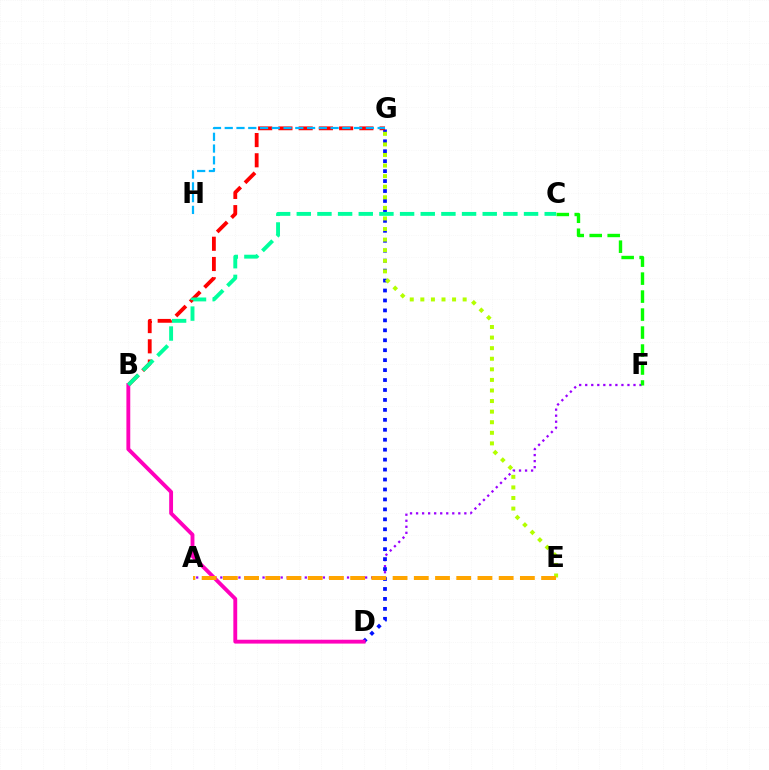{('A', 'F'): [{'color': '#9b00ff', 'line_style': 'dotted', 'thickness': 1.64}], ('D', 'G'): [{'color': '#0010ff', 'line_style': 'dotted', 'thickness': 2.7}], ('E', 'G'): [{'color': '#b3ff00', 'line_style': 'dotted', 'thickness': 2.87}], ('B', 'G'): [{'color': '#ff0000', 'line_style': 'dashed', 'thickness': 2.75}], ('B', 'D'): [{'color': '#ff00bd', 'line_style': 'solid', 'thickness': 2.78}], ('G', 'H'): [{'color': '#00b5ff', 'line_style': 'dashed', 'thickness': 1.6}], ('C', 'F'): [{'color': '#08ff00', 'line_style': 'dashed', 'thickness': 2.44}], ('A', 'E'): [{'color': '#ffa500', 'line_style': 'dashed', 'thickness': 2.88}], ('B', 'C'): [{'color': '#00ff9d', 'line_style': 'dashed', 'thickness': 2.81}]}